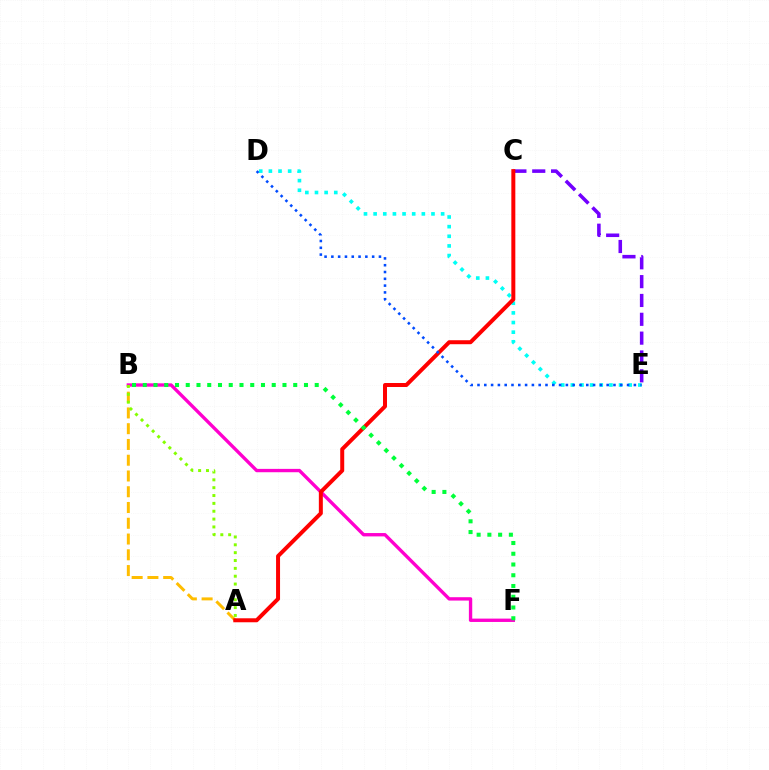{('B', 'F'): [{'color': '#ff00cf', 'line_style': 'solid', 'thickness': 2.41}, {'color': '#00ff39', 'line_style': 'dotted', 'thickness': 2.92}], ('C', 'E'): [{'color': '#7200ff', 'line_style': 'dashed', 'thickness': 2.56}], ('D', 'E'): [{'color': '#00fff6', 'line_style': 'dotted', 'thickness': 2.62}, {'color': '#004bff', 'line_style': 'dotted', 'thickness': 1.85}], ('A', 'B'): [{'color': '#ffbd00', 'line_style': 'dashed', 'thickness': 2.14}, {'color': '#84ff00', 'line_style': 'dotted', 'thickness': 2.13}], ('A', 'C'): [{'color': '#ff0000', 'line_style': 'solid', 'thickness': 2.87}]}